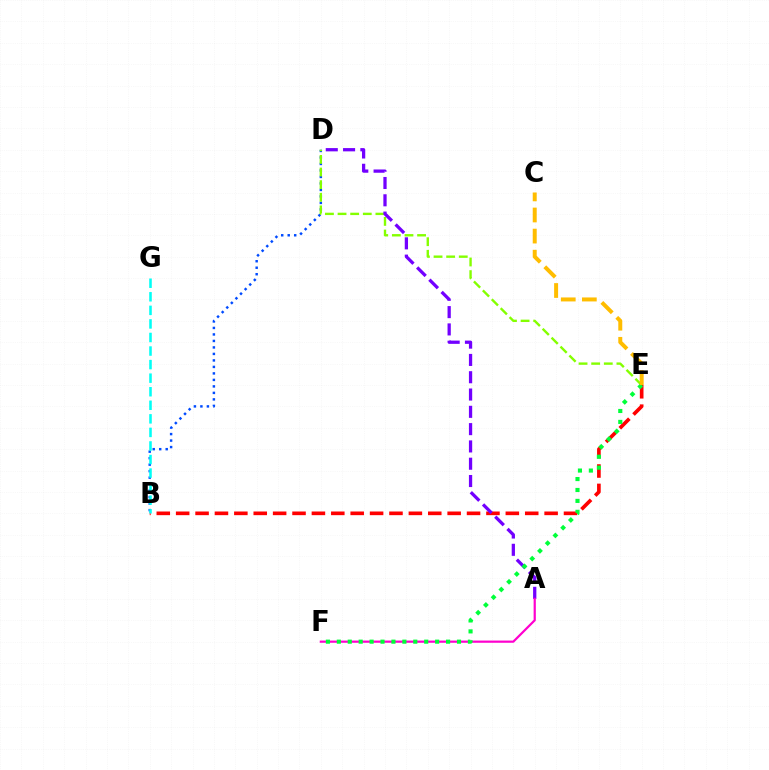{('B', 'D'): [{'color': '#004bff', 'line_style': 'dotted', 'thickness': 1.76}], ('D', 'E'): [{'color': '#84ff00', 'line_style': 'dashed', 'thickness': 1.71}], ('B', 'E'): [{'color': '#ff0000', 'line_style': 'dashed', 'thickness': 2.63}], ('A', 'D'): [{'color': '#7200ff', 'line_style': 'dashed', 'thickness': 2.35}], ('A', 'F'): [{'color': '#ff00cf', 'line_style': 'solid', 'thickness': 1.59}], ('E', 'F'): [{'color': '#00ff39', 'line_style': 'dotted', 'thickness': 2.97}], ('C', 'E'): [{'color': '#ffbd00', 'line_style': 'dashed', 'thickness': 2.87}], ('B', 'G'): [{'color': '#00fff6', 'line_style': 'dashed', 'thickness': 1.84}]}